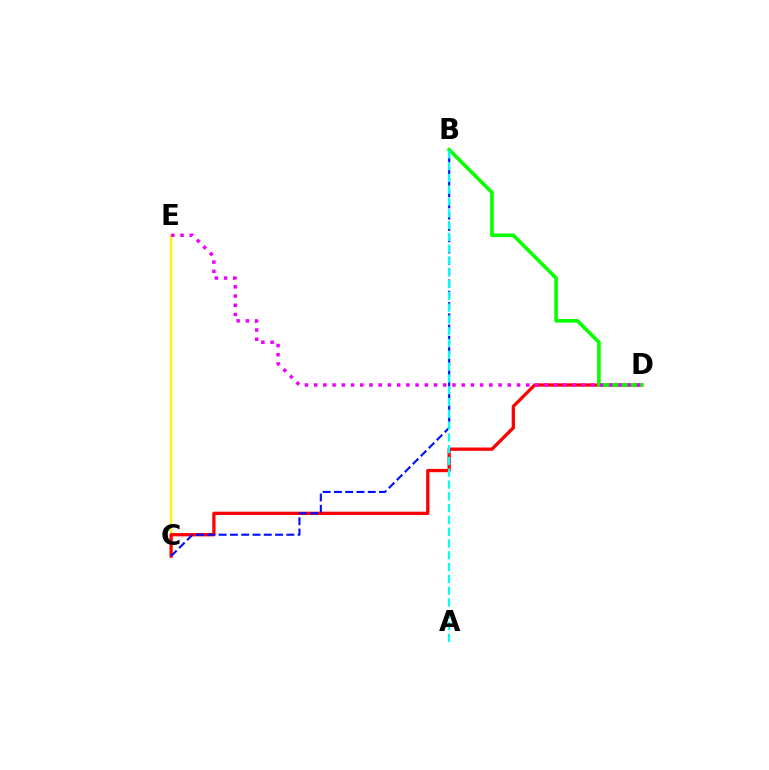{('C', 'E'): [{'color': '#fcf500', 'line_style': 'solid', 'thickness': 1.64}], ('C', 'D'): [{'color': '#ff0000', 'line_style': 'solid', 'thickness': 2.36}], ('B', 'C'): [{'color': '#0010ff', 'line_style': 'dashed', 'thickness': 1.53}], ('B', 'D'): [{'color': '#08ff00', 'line_style': 'solid', 'thickness': 2.6}], ('A', 'B'): [{'color': '#00fff6', 'line_style': 'dashed', 'thickness': 1.6}], ('D', 'E'): [{'color': '#ee00ff', 'line_style': 'dotted', 'thickness': 2.51}]}